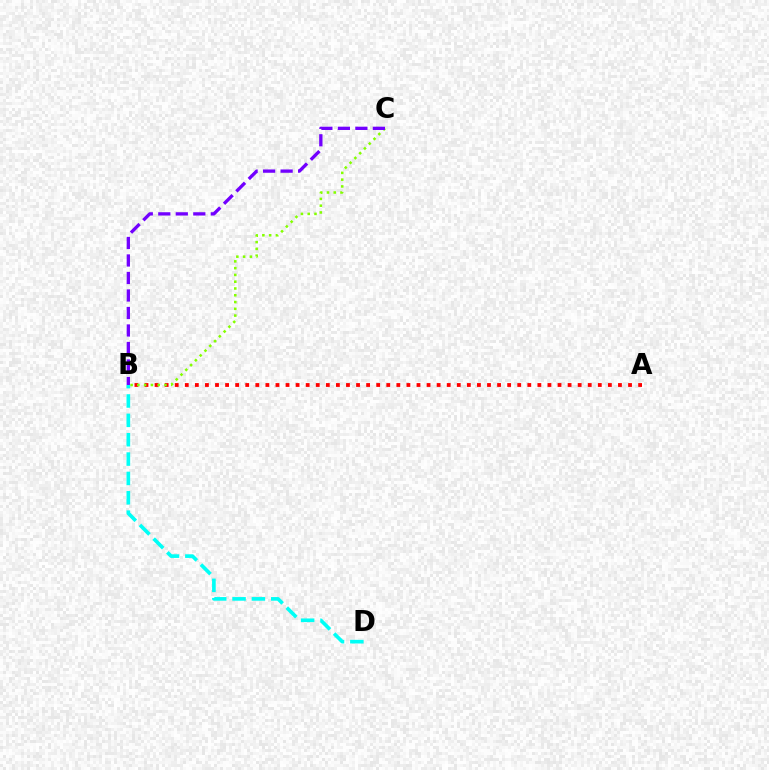{('A', 'B'): [{'color': '#ff0000', 'line_style': 'dotted', 'thickness': 2.74}], ('B', 'C'): [{'color': '#84ff00', 'line_style': 'dotted', 'thickness': 1.84}, {'color': '#7200ff', 'line_style': 'dashed', 'thickness': 2.38}], ('B', 'D'): [{'color': '#00fff6', 'line_style': 'dashed', 'thickness': 2.63}]}